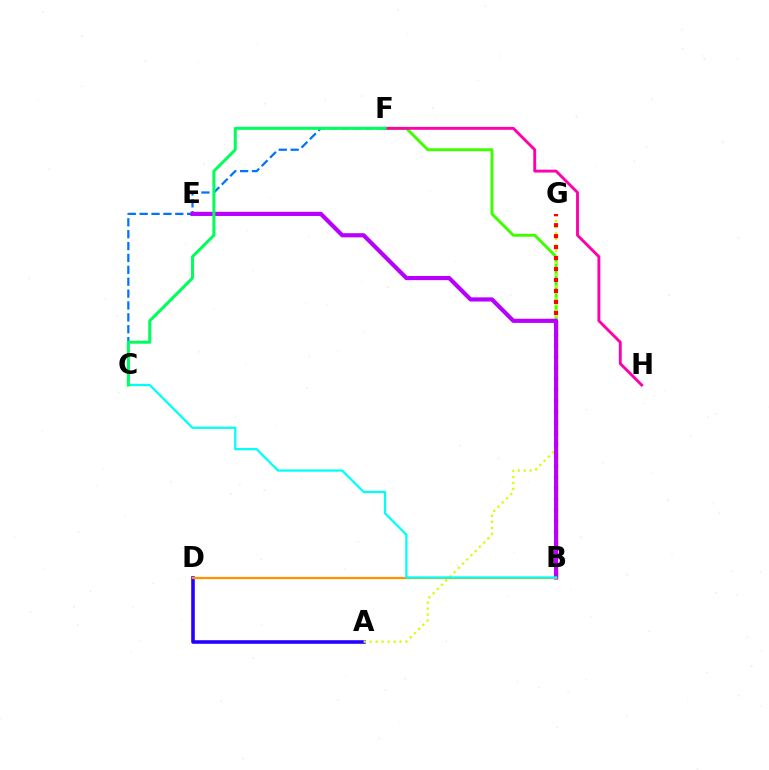{('B', 'F'): [{'color': '#3dff00', 'line_style': 'solid', 'thickness': 2.11}], ('A', 'D'): [{'color': '#2500ff', 'line_style': 'solid', 'thickness': 2.58}], ('A', 'G'): [{'color': '#d1ff00', 'line_style': 'dotted', 'thickness': 1.62}], ('C', 'F'): [{'color': '#0074ff', 'line_style': 'dashed', 'thickness': 1.61}, {'color': '#00ff5c', 'line_style': 'solid', 'thickness': 2.17}], ('B', 'G'): [{'color': '#ff0000', 'line_style': 'dotted', 'thickness': 2.98}], ('F', 'H'): [{'color': '#ff00ac', 'line_style': 'solid', 'thickness': 2.07}], ('B', 'E'): [{'color': '#b900ff', 'line_style': 'solid', 'thickness': 3.0}], ('B', 'D'): [{'color': '#ff9400', 'line_style': 'solid', 'thickness': 1.64}], ('B', 'C'): [{'color': '#00fff6', 'line_style': 'solid', 'thickness': 1.62}]}